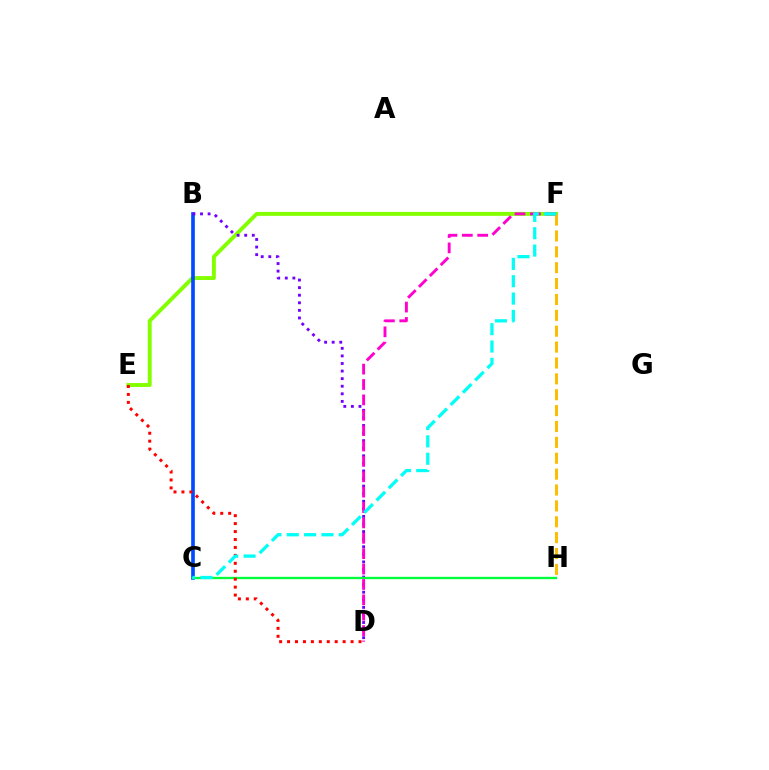{('E', 'F'): [{'color': '#84ff00', 'line_style': 'solid', 'thickness': 2.82}], ('B', 'C'): [{'color': '#004bff', 'line_style': 'solid', 'thickness': 2.63}], ('B', 'D'): [{'color': '#7200ff', 'line_style': 'dotted', 'thickness': 2.06}], ('F', 'H'): [{'color': '#ffbd00', 'line_style': 'dashed', 'thickness': 2.16}], ('C', 'H'): [{'color': '#00ff39', 'line_style': 'solid', 'thickness': 1.67}], ('D', 'F'): [{'color': '#ff00cf', 'line_style': 'dashed', 'thickness': 2.09}], ('D', 'E'): [{'color': '#ff0000', 'line_style': 'dotted', 'thickness': 2.16}], ('C', 'F'): [{'color': '#00fff6', 'line_style': 'dashed', 'thickness': 2.36}]}